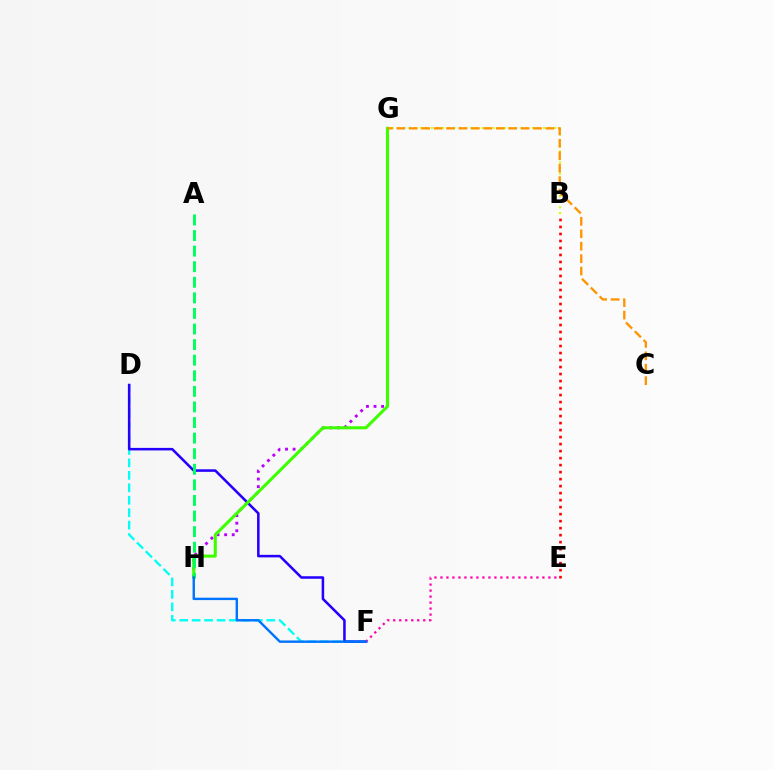{('B', 'E'): [{'color': '#ff0000', 'line_style': 'dotted', 'thickness': 1.9}], ('B', 'G'): [{'color': '#d1ff00', 'line_style': 'dotted', 'thickness': 1.52}], ('D', 'F'): [{'color': '#00fff6', 'line_style': 'dashed', 'thickness': 1.69}, {'color': '#2500ff', 'line_style': 'solid', 'thickness': 1.83}], ('G', 'H'): [{'color': '#b900ff', 'line_style': 'dotted', 'thickness': 2.06}, {'color': '#3dff00', 'line_style': 'solid', 'thickness': 2.22}], ('E', 'F'): [{'color': '#ff00ac', 'line_style': 'dotted', 'thickness': 1.63}], ('A', 'H'): [{'color': '#00ff5c', 'line_style': 'dashed', 'thickness': 2.12}], ('C', 'G'): [{'color': '#ff9400', 'line_style': 'dashed', 'thickness': 1.69}], ('F', 'H'): [{'color': '#0074ff', 'line_style': 'solid', 'thickness': 1.74}]}